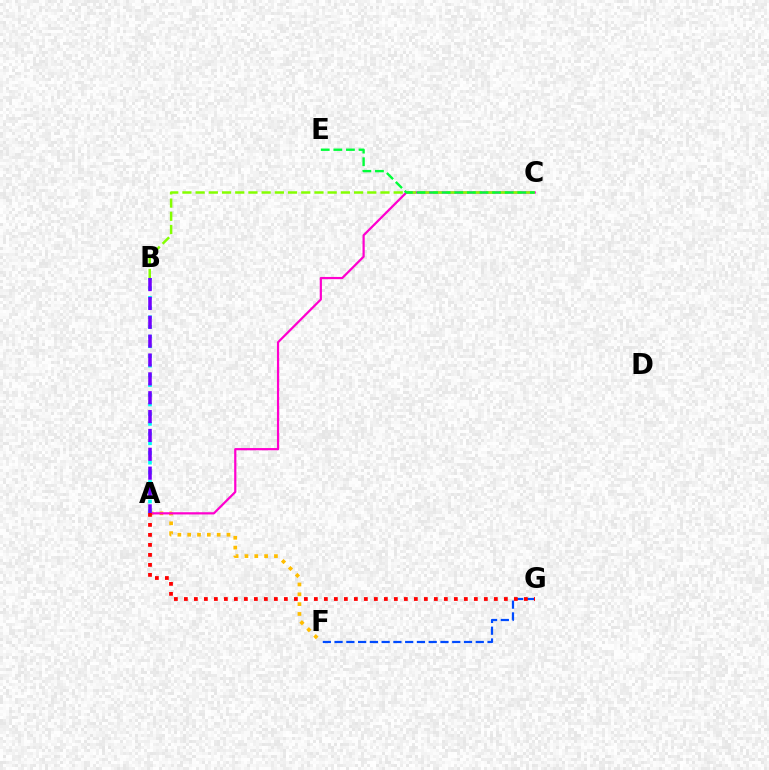{('A', 'F'): [{'color': '#ffbd00', 'line_style': 'dotted', 'thickness': 2.67}], ('A', 'C'): [{'color': '#ff00cf', 'line_style': 'solid', 'thickness': 1.6}], ('B', 'C'): [{'color': '#84ff00', 'line_style': 'dashed', 'thickness': 1.79}], ('A', 'B'): [{'color': '#00fff6', 'line_style': 'dotted', 'thickness': 2.63}, {'color': '#7200ff', 'line_style': 'dashed', 'thickness': 2.56}], ('F', 'G'): [{'color': '#004bff', 'line_style': 'dashed', 'thickness': 1.6}], ('A', 'G'): [{'color': '#ff0000', 'line_style': 'dotted', 'thickness': 2.72}], ('C', 'E'): [{'color': '#00ff39', 'line_style': 'dashed', 'thickness': 1.71}]}